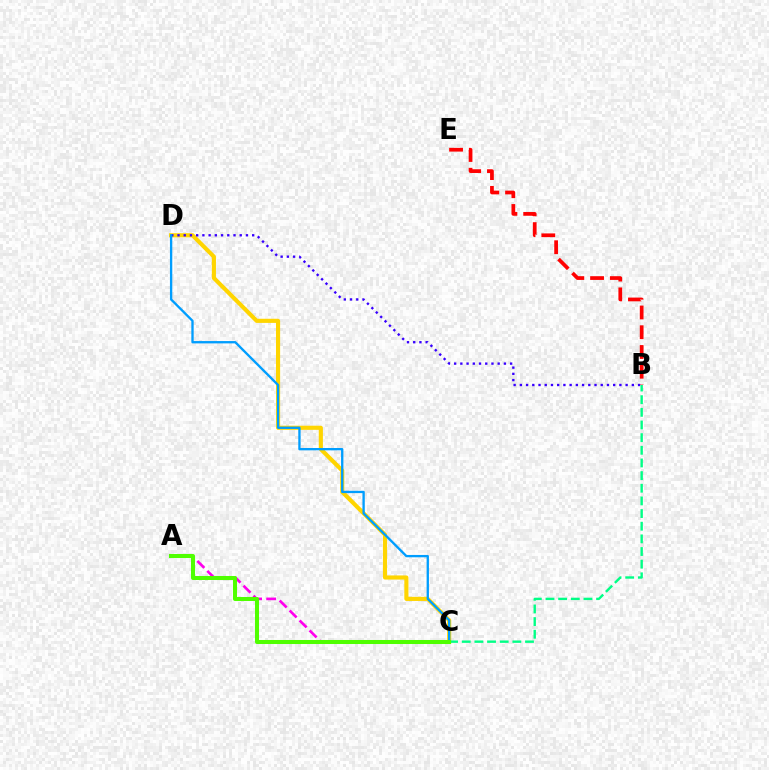{('C', 'D'): [{'color': '#ffd500', 'line_style': 'solid', 'thickness': 2.97}, {'color': '#009eff', 'line_style': 'solid', 'thickness': 1.68}], ('B', 'D'): [{'color': '#3700ff', 'line_style': 'dotted', 'thickness': 1.69}], ('B', 'E'): [{'color': '#ff0000', 'line_style': 'dashed', 'thickness': 2.68}], ('A', 'C'): [{'color': '#ff00ed', 'line_style': 'dashed', 'thickness': 1.92}, {'color': '#4fff00', 'line_style': 'solid', 'thickness': 2.9}], ('B', 'C'): [{'color': '#00ff86', 'line_style': 'dashed', 'thickness': 1.72}]}